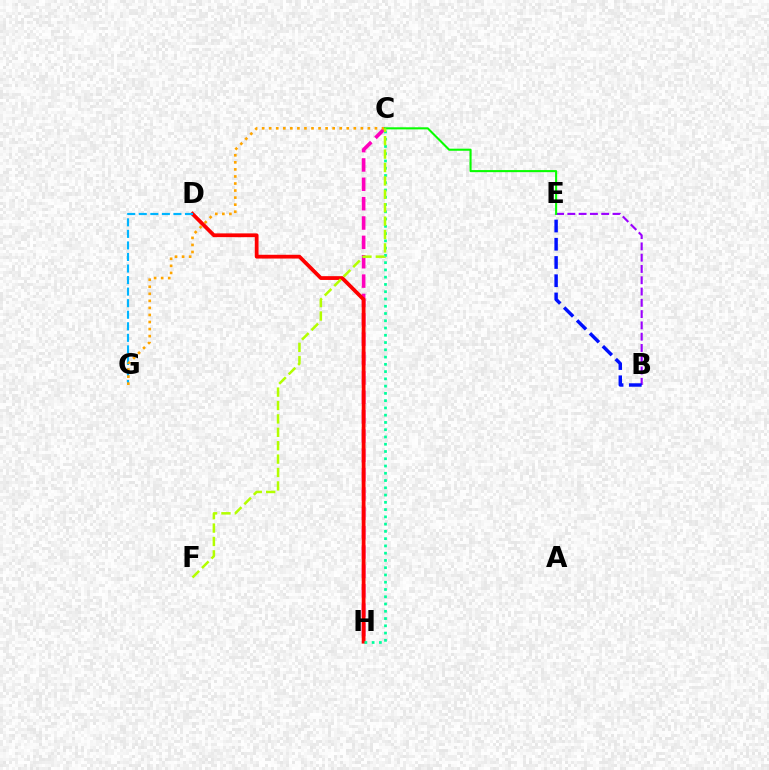{('B', 'E'): [{'color': '#9b00ff', 'line_style': 'dashed', 'thickness': 1.53}, {'color': '#0010ff', 'line_style': 'dashed', 'thickness': 2.48}], ('C', 'H'): [{'color': '#ff00bd', 'line_style': 'dashed', 'thickness': 2.63}, {'color': '#00ff9d', 'line_style': 'dotted', 'thickness': 1.97}], ('D', 'H'): [{'color': '#ff0000', 'line_style': 'solid', 'thickness': 2.72}], ('D', 'G'): [{'color': '#00b5ff', 'line_style': 'dashed', 'thickness': 1.57}], ('C', 'G'): [{'color': '#ffa500', 'line_style': 'dotted', 'thickness': 1.92}], ('C', 'E'): [{'color': '#08ff00', 'line_style': 'solid', 'thickness': 1.5}], ('C', 'F'): [{'color': '#b3ff00', 'line_style': 'dashed', 'thickness': 1.82}]}